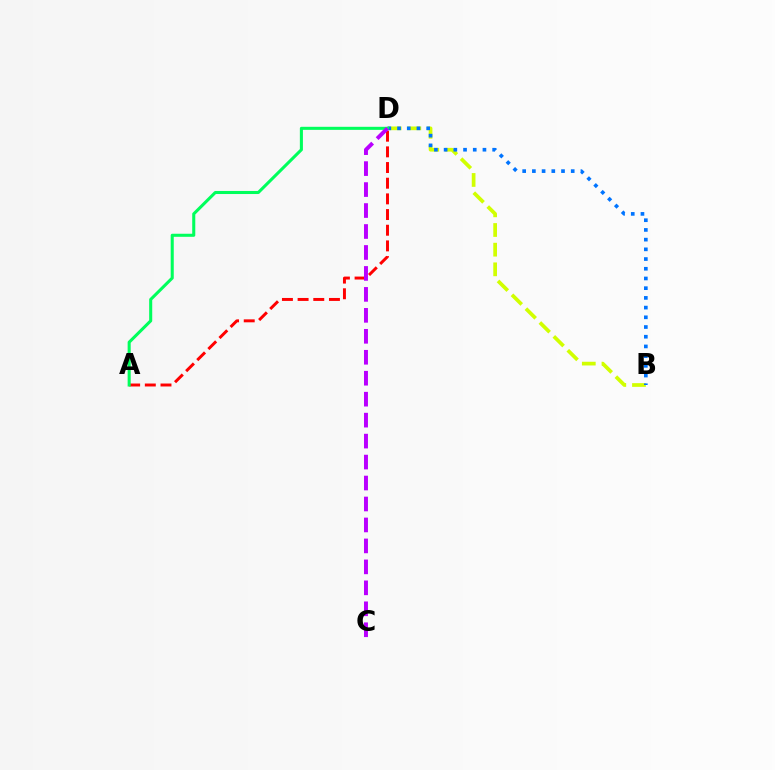{('B', 'D'): [{'color': '#d1ff00', 'line_style': 'dashed', 'thickness': 2.67}, {'color': '#0074ff', 'line_style': 'dotted', 'thickness': 2.64}], ('A', 'D'): [{'color': '#ff0000', 'line_style': 'dashed', 'thickness': 2.13}, {'color': '#00ff5c', 'line_style': 'solid', 'thickness': 2.2}], ('C', 'D'): [{'color': '#b900ff', 'line_style': 'dashed', 'thickness': 2.85}]}